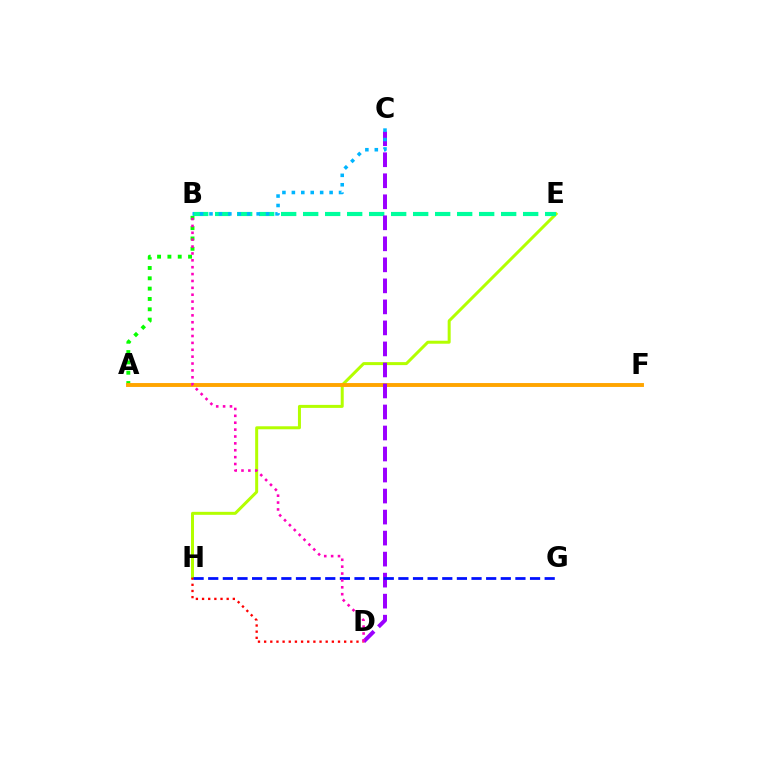{('A', 'B'): [{'color': '#08ff00', 'line_style': 'dotted', 'thickness': 2.81}], ('E', 'H'): [{'color': '#b3ff00', 'line_style': 'solid', 'thickness': 2.16}], ('D', 'H'): [{'color': '#ff0000', 'line_style': 'dotted', 'thickness': 1.67}], ('B', 'E'): [{'color': '#00ff9d', 'line_style': 'dashed', 'thickness': 2.99}], ('A', 'F'): [{'color': '#ffa500', 'line_style': 'solid', 'thickness': 2.8}], ('C', 'D'): [{'color': '#9b00ff', 'line_style': 'dashed', 'thickness': 2.86}], ('G', 'H'): [{'color': '#0010ff', 'line_style': 'dashed', 'thickness': 1.99}], ('B', 'C'): [{'color': '#00b5ff', 'line_style': 'dotted', 'thickness': 2.56}], ('B', 'D'): [{'color': '#ff00bd', 'line_style': 'dotted', 'thickness': 1.87}]}